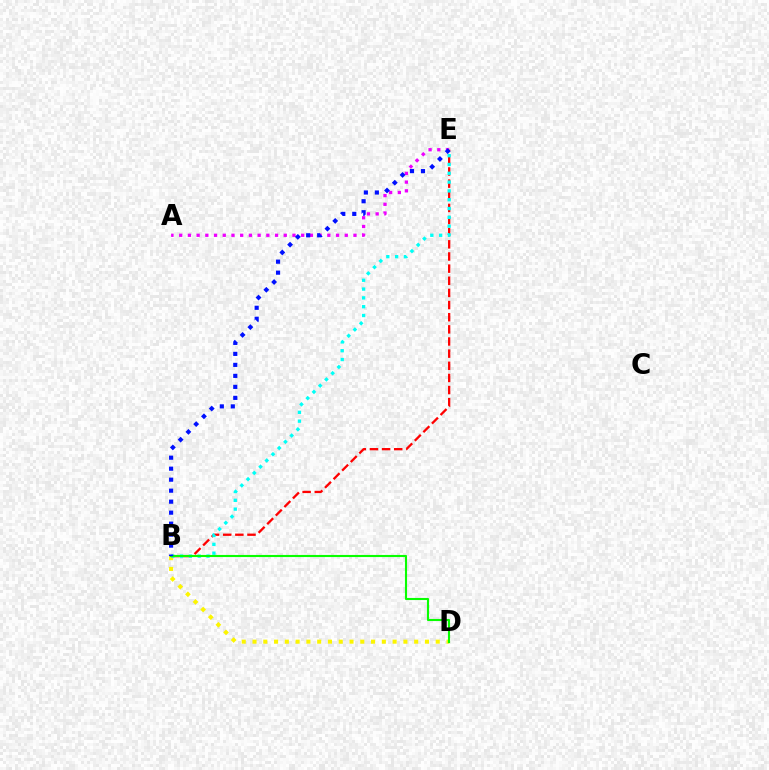{('A', 'E'): [{'color': '#ee00ff', 'line_style': 'dotted', 'thickness': 2.37}], ('B', 'D'): [{'color': '#fcf500', 'line_style': 'dotted', 'thickness': 2.93}, {'color': '#08ff00', 'line_style': 'solid', 'thickness': 1.52}], ('B', 'E'): [{'color': '#ff0000', 'line_style': 'dashed', 'thickness': 1.65}, {'color': '#00fff6', 'line_style': 'dotted', 'thickness': 2.39}, {'color': '#0010ff', 'line_style': 'dotted', 'thickness': 2.99}]}